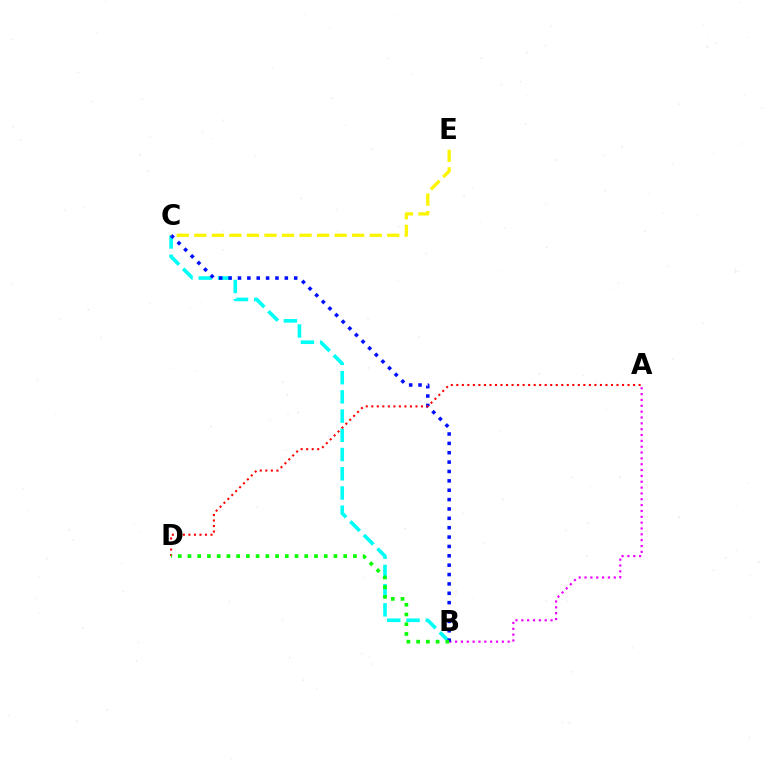{('B', 'C'): [{'color': '#00fff6', 'line_style': 'dashed', 'thickness': 2.61}, {'color': '#0010ff', 'line_style': 'dotted', 'thickness': 2.55}], ('A', 'B'): [{'color': '#ee00ff', 'line_style': 'dotted', 'thickness': 1.59}], ('C', 'E'): [{'color': '#fcf500', 'line_style': 'dashed', 'thickness': 2.38}], ('A', 'D'): [{'color': '#ff0000', 'line_style': 'dotted', 'thickness': 1.5}], ('B', 'D'): [{'color': '#08ff00', 'line_style': 'dotted', 'thickness': 2.64}]}